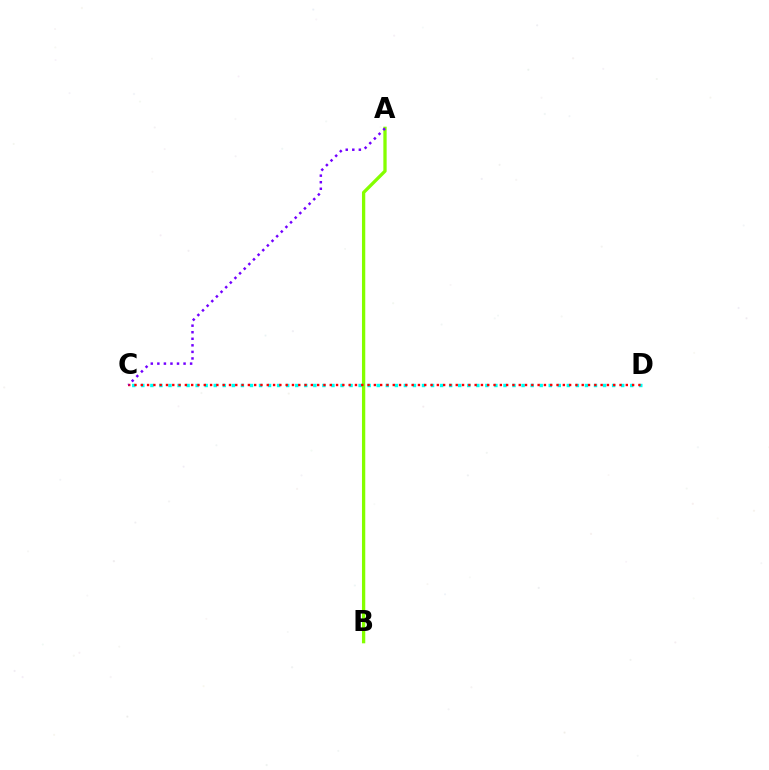{('A', 'B'): [{'color': '#84ff00', 'line_style': 'solid', 'thickness': 2.37}], ('C', 'D'): [{'color': '#00fff6', 'line_style': 'dotted', 'thickness': 2.46}, {'color': '#ff0000', 'line_style': 'dotted', 'thickness': 1.71}], ('A', 'C'): [{'color': '#7200ff', 'line_style': 'dotted', 'thickness': 1.78}]}